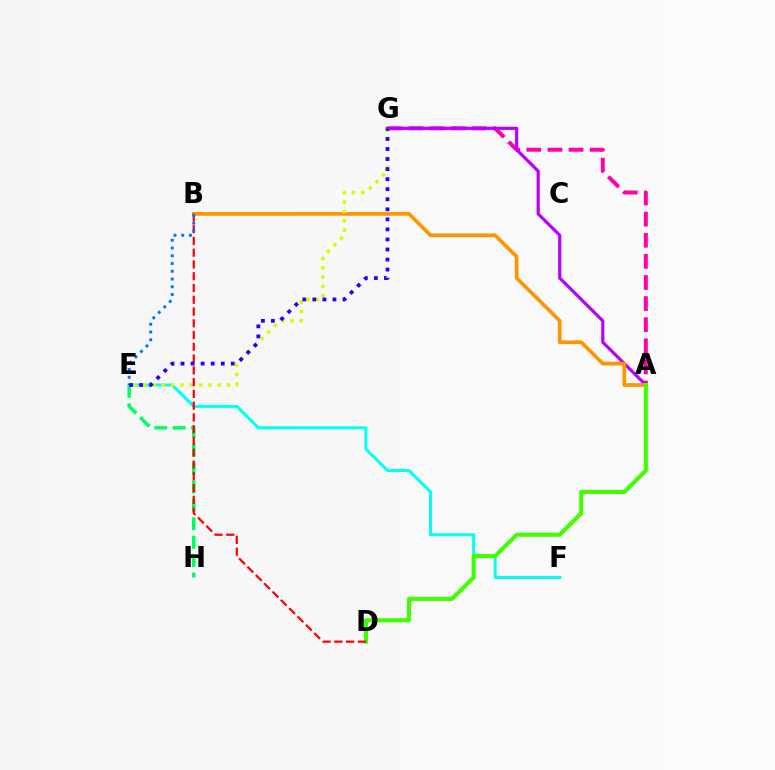{('E', 'H'): [{'color': '#00ff5c', 'line_style': 'dashed', 'thickness': 2.5}], ('A', 'G'): [{'color': '#ff00ac', 'line_style': 'dashed', 'thickness': 2.87}, {'color': '#b900ff', 'line_style': 'solid', 'thickness': 2.29}], ('E', 'F'): [{'color': '#00fff6', 'line_style': 'solid', 'thickness': 2.15}], ('A', 'B'): [{'color': '#ff9400', 'line_style': 'solid', 'thickness': 2.66}], ('A', 'D'): [{'color': '#3dff00', 'line_style': 'solid', 'thickness': 2.94}], ('E', 'G'): [{'color': '#d1ff00', 'line_style': 'dotted', 'thickness': 2.53}, {'color': '#2500ff', 'line_style': 'dotted', 'thickness': 2.73}], ('B', 'D'): [{'color': '#ff0000', 'line_style': 'dashed', 'thickness': 1.6}], ('B', 'E'): [{'color': '#0074ff', 'line_style': 'dotted', 'thickness': 2.1}]}